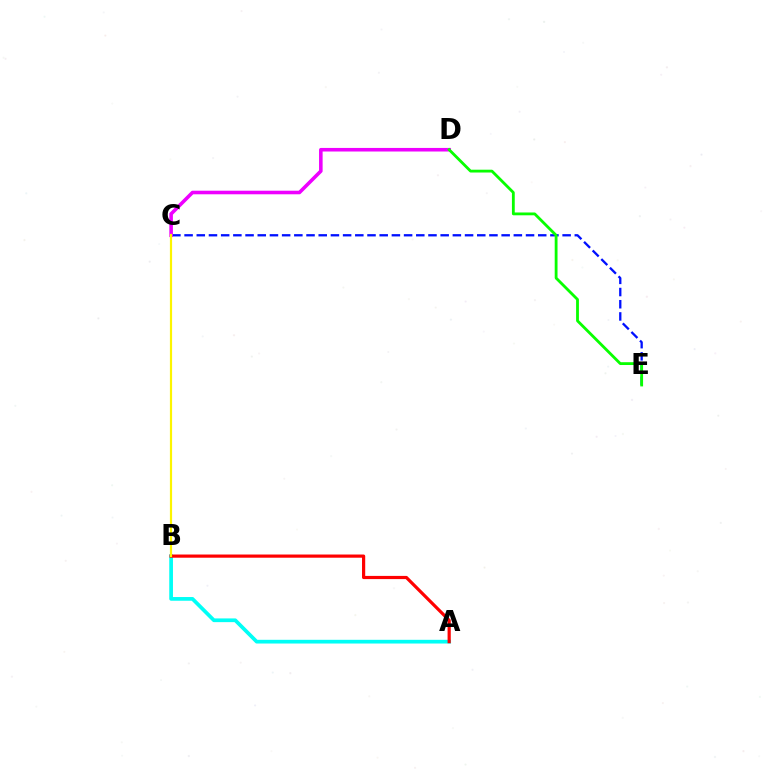{('C', 'E'): [{'color': '#0010ff', 'line_style': 'dashed', 'thickness': 1.66}], ('A', 'B'): [{'color': '#00fff6', 'line_style': 'solid', 'thickness': 2.68}, {'color': '#ff0000', 'line_style': 'solid', 'thickness': 2.3}], ('C', 'D'): [{'color': '#ee00ff', 'line_style': 'solid', 'thickness': 2.58}], ('D', 'E'): [{'color': '#08ff00', 'line_style': 'solid', 'thickness': 2.03}], ('B', 'C'): [{'color': '#fcf500', 'line_style': 'solid', 'thickness': 1.57}]}